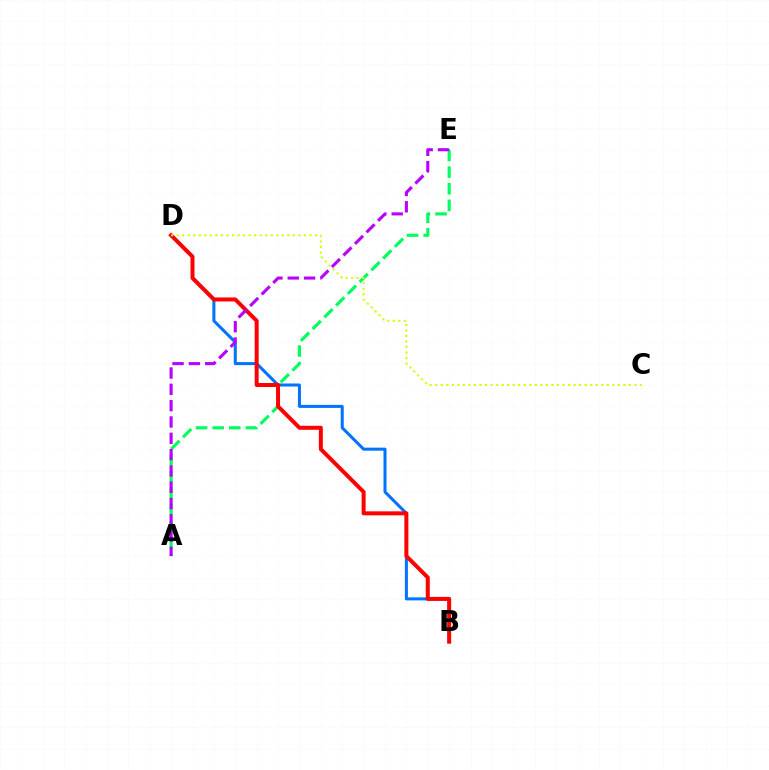{('B', 'D'): [{'color': '#0074ff', 'line_style': 'solid', 'thickness': 2.18}, {'color': '#ff0000', 'line_style': 'solid', 'thickness': 2.87}], ('A', 'E'): [{'color': '#00ff5c', 'line_style': 'dashed', 'thickness': 2.26}, {'color': '#b900ff', 'line_style': 'dashed', 'thickness': 2.22}], ('C', 'D'): [{'color': '#d1ff00', 'line_style': 'dotted', 'thickness': 1.5}]}